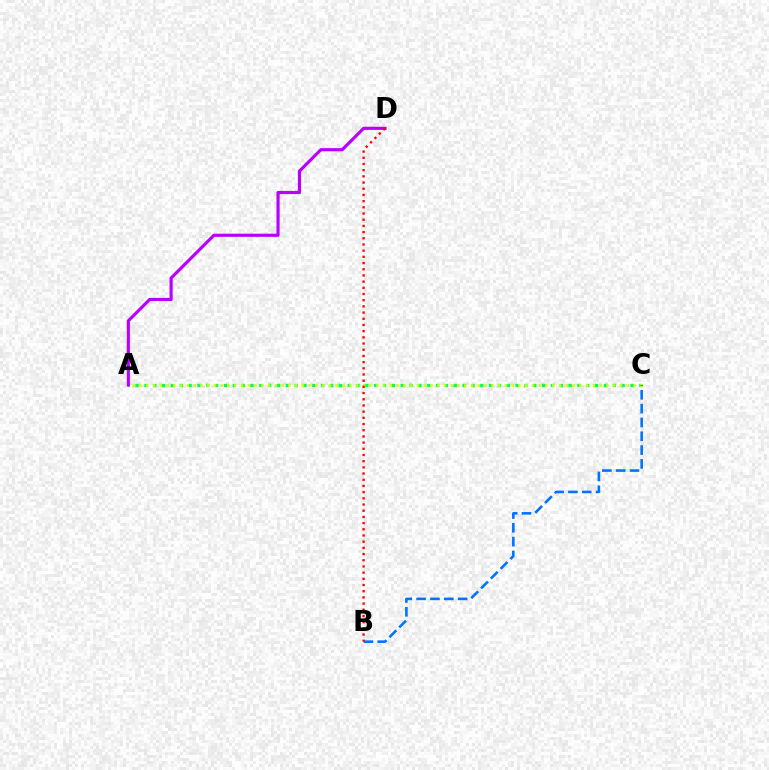{('A', 'C'): [{'color': '#00ff5c', 'line_style': 'dotted', 'thickness': 2.4}, {'color': '#d1ff00', 'line_style': 'dotted', 'thickness': 1.84}], ('A', 'D'): [{'color': '#b900ff', 'line_style': 'solid', 'thickness': 2.27}], ('B', 'C'): [{'color': '#0074ff', 'line_style': 'dashed', 'thickness': 1.88}], ('B', 'D'): [{'color': '#ff0000', 'line_style': 'dotted', 'thickness': 1.68}]}